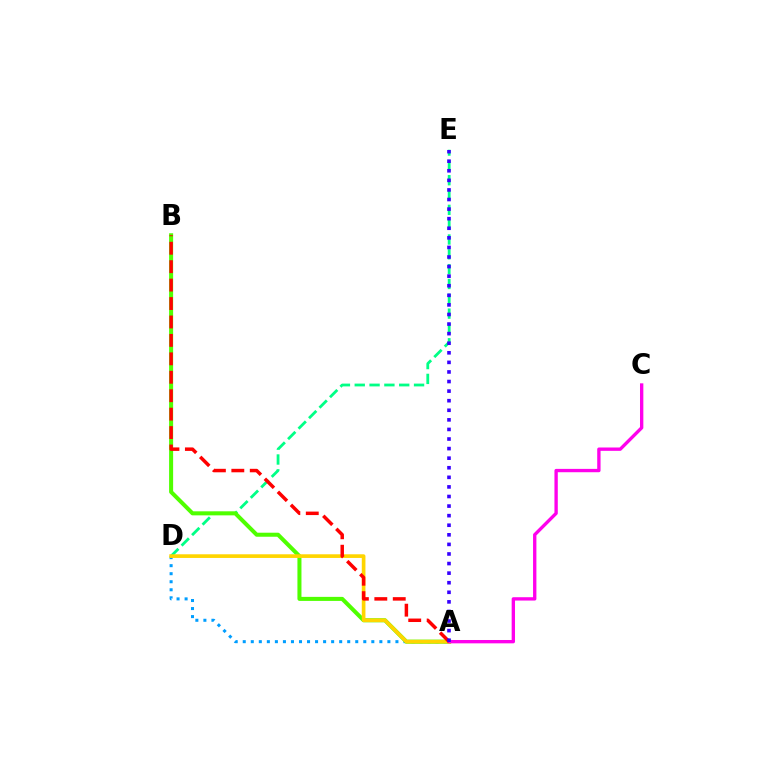{('D', 'E'): [{'color': '#00ff86', 'line_style': 'dashed', 'thickness': 2.01}], ('A', 'D'): [{'color': '#009eff', 'line_style': 'dotted', 'thickness': 2.18}, {'color': '#ffd500', 'line_style': 'solid', 'thickness': 2.64}], ('A', 'B'): [{'color': '#4fff00', 'line_style': 'solid', 'thickness': 2.9}, {'color': '#ff0000', 'line_style': 'dashed', 'thickness': 2.5}], ('A', 'C'): [{'color': '#ff00ed', 'line_style': 'solid', 'thickness': 2.41}], ('A', 'E'): [{'color': '#3700ff', 'line_style': 'dotted', 'thickness': 2.6}]}